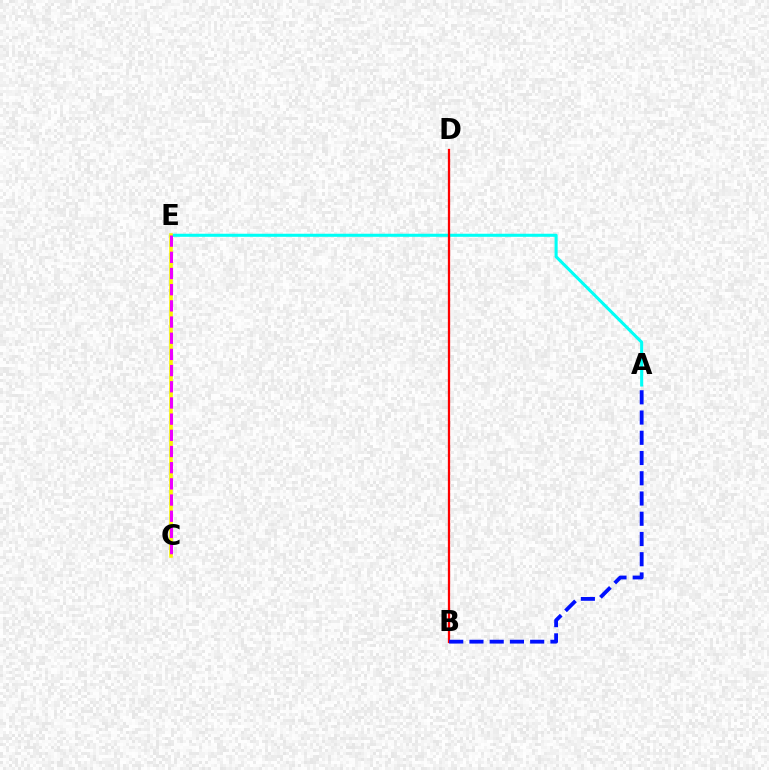{('A', 'E'): [{'color': '#00fff6', 'line_style': 'solid', 'thickness': 2.21}], ('C', 'E'): [{'color': '#08ff00', 'line_style': 'dashed', 'thickness': 1.67}, {'color': '#fcf500', 'line_style': 'solid', 'thickness': 2.58}, {'color': '#ee00ff', 'line_style': 'dashed', 'thickness': 2.2}], ('B', 'D'): [{'color': '#ff0000', 'line_style': 'solid', 'thickness': 1.64}], ('A', 'B'): [{'color': '#0010ff', 'line_style': 'dashed', 'thickness': 2.75}]}